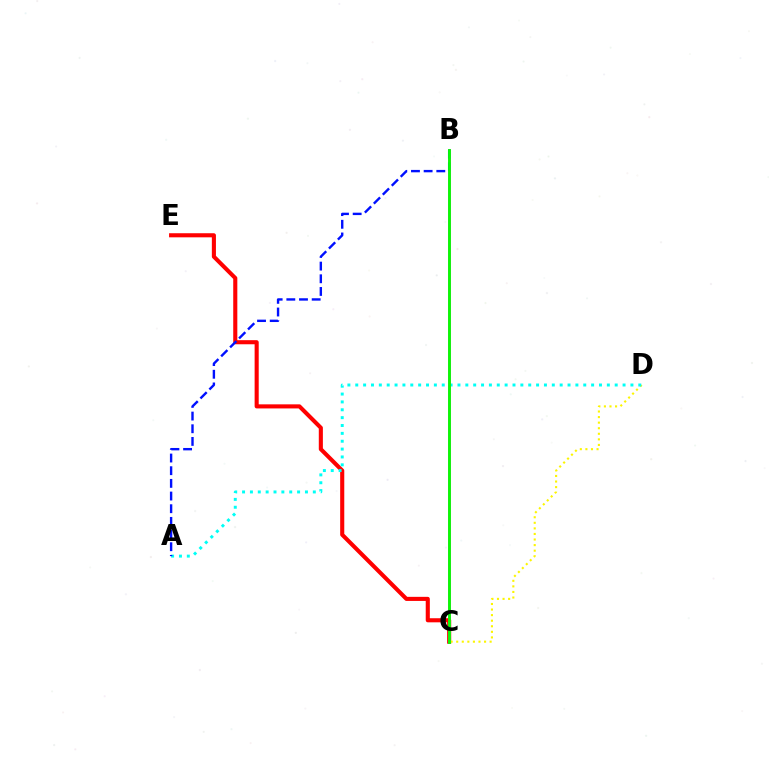{('C', 'E'): [{'color': '#ff0000', 'line_style': 'solid', 'thickness': 2.95}], ('C', 'D'): [{'color': '#fcf500', 'line_style': 'dotted', 'thickness': 1.51}], ('A', 'D'): [{'color': '#00fff6', 'line_style': 'dotted', 'thickness': 2.14}], ('B', 'C'): [{'color': '#ee00ff', 'line_style': 'solid', 'thickness': 1.94}, {'color': '#08ff00', 'line_style': 'solid', 'thickness': 2.04}], ('A', 'B'): [{'color': '#0010ff', 'line_style': 'dashed', 'thickness': 1.72}]}